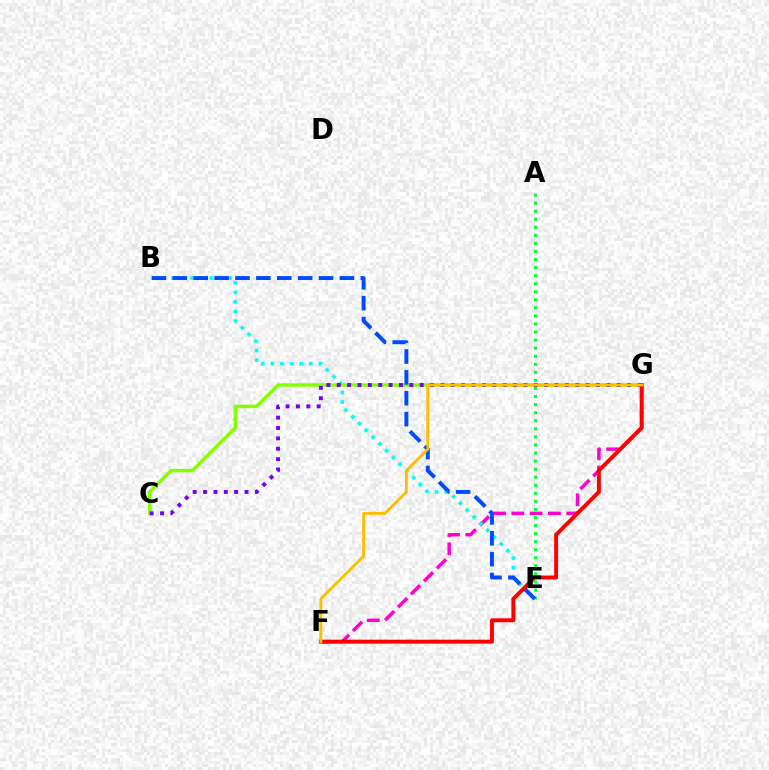{('F', 'G'): [{'color': '#ff00cf', 'line_style': 'dashed', 'thickness': 2.49}, {'color': '#ff0000', 'line_style': 'solid', 'thickness': 2.82}, {'color': '#ffbd00', 'line_style': 'solid', 'thickness': 2.05}], ('B', 'E'): [{'color': '#00fff6', 'line_style': 'dotted', 'thickness': 2.6}, {'color': '#004bff', 'line_style': 'dashed', 'thickness': 2.84}], ('A', 'E'): [{'color': '#00ff39', 'line_style': 'dotted', 'thickness': 2.19}], ('C', 'G'): [{'color': '#84ff00', 'line_style': 'solid', 'thickness': 2.45}, {'color': '#7200ff', 'line_style': 'dotted', 'thickness': 2.82}]}